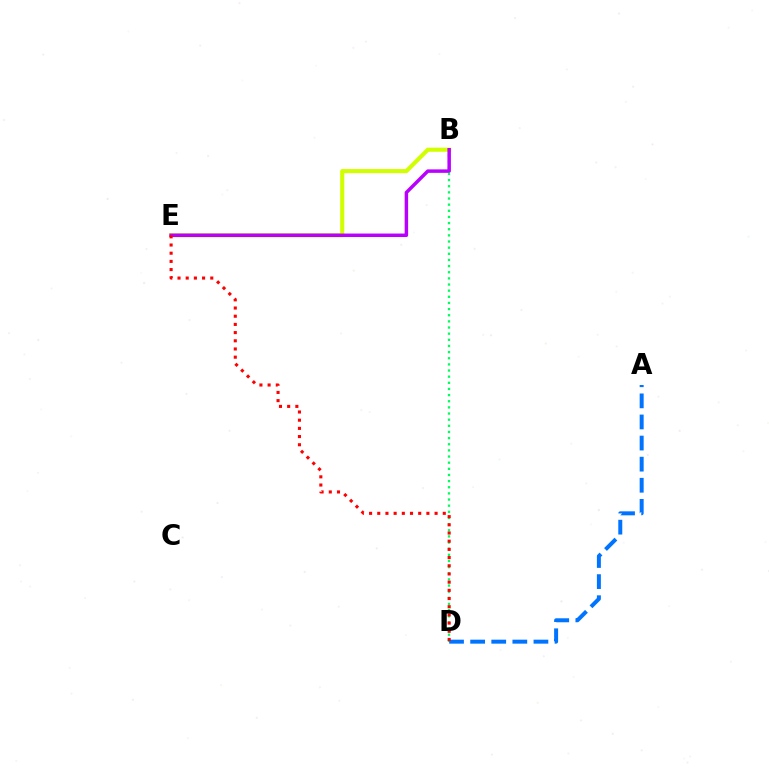{('B', 'D'): [{'color': '#00ff5c', 'line_style': 'dotted', 'thickness': 1.67}], ('B', 'E'): [{'color': '#d1ff00', 'line_style': 'solid', 'thickness': 2.96}, {'color': '#b900ff', 'line_style': 'solid', 'thickness': 2.5}], ('A', 'D'): [{'color': '#0074ff', 'line_style': 'dashed', 'thickness': 2.87}], ('D', 'E'): [{'color': '#ff0000', 'line_style': 'dotted', 'thickness': 2.23}]}